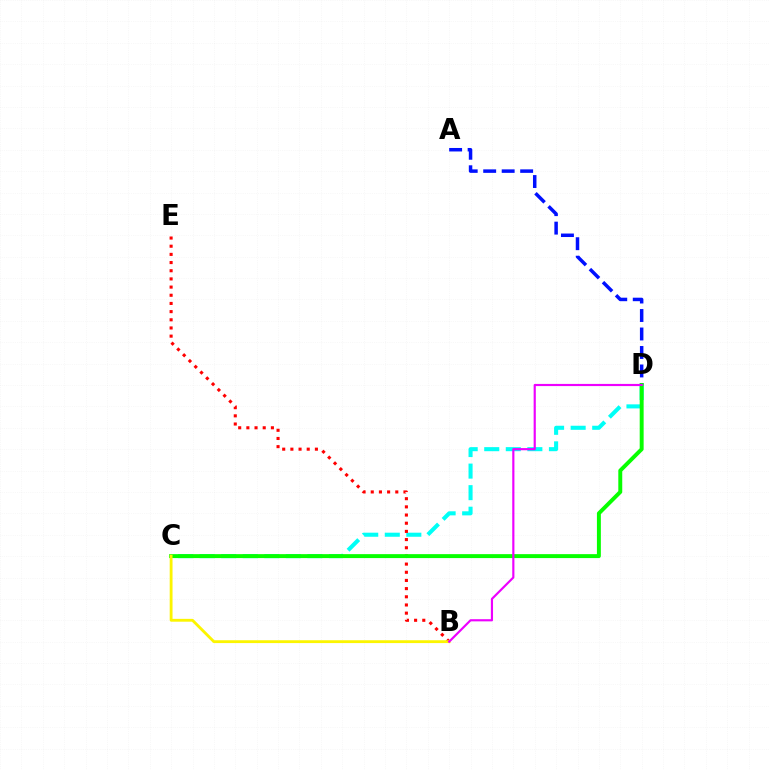{('C', 'D'): [{'color': '#00fff6', 'line_style': 'dashed', 'thickness': 2.93}, {'color': '#08ff00', 'line_style': 'solid', 'thickness': 2.84}], ('A', 'D'): [{'color': '#0010ff', 'line_style': 'dashed', 'thickness': 2.51}], ('B', 'E'): [{'color': '#ff0000', 'line_style': 'dotted', 'thickness': 2.22}], ('B', 'C'): [{'color': '#fcf500', 'line_style': 'solid', 'thickness': 2.04}], ('B', 'D'): [{'color': '#ee00ff', 'line_style': 'solid', 'thickness': 1.56}]}